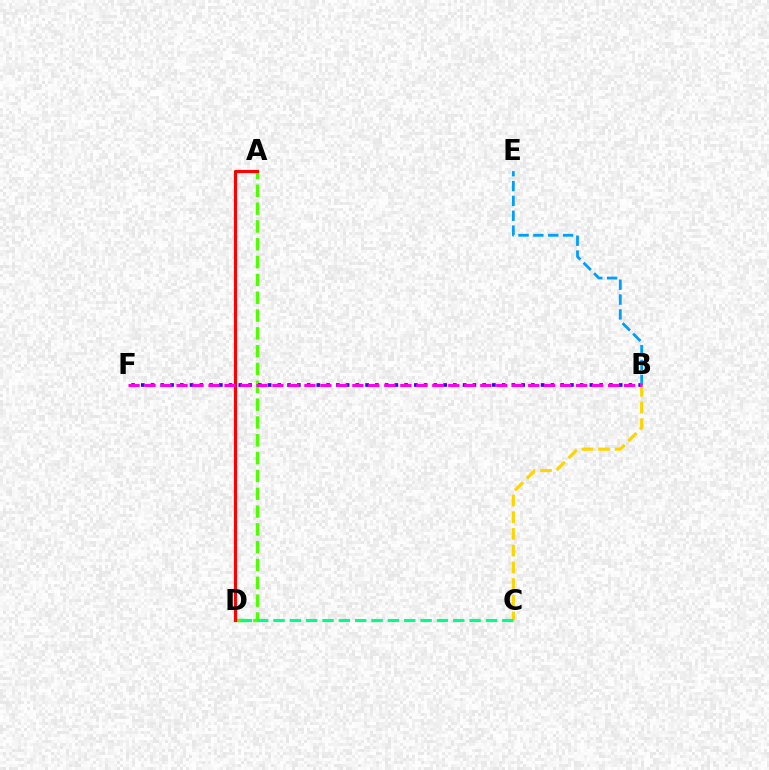{('A', 'D'): [{'color': '#4fff00', 'line_style': 'dashed', 'thickness': 2.42}, {'color': '#ff0000', 'line_style': 'solid', 'thickness': 2.26}], ('B', 'F'): [{'color': '#3700ff', 'line_style': 'dotted', 'thickness': 2.65}, {'color': '#ff00ed', 'line_style': 'dashed', 'thickness': 2.17}], ('B', 'C'): [{'color': '#ffd500', 'line_style': 'dashed', 'thickness': 2.27}], ('B', 'E'): [{'color': '#009eff', 'line_style': 'dashed', 'thickness': 2.02}], ('C', 'D'): [{'color': '#00ff86', 'line_style': 'dashed', 'thickness': 2.22}]}